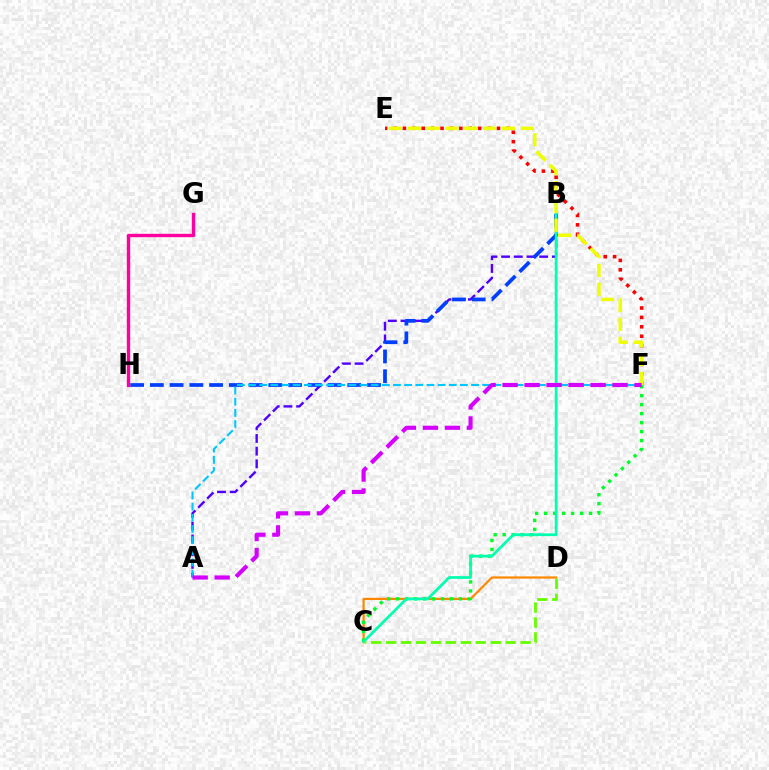{('A', 'B'): [{'color': '#4f00ff', 'line_style': 'dashed', 'thickness': 1.72}], ('C', 'D'): [{'color': '#ff8800', 'line_style': 'solid', 'thickness': 1.6}, {'color': '#66ff00', 'line_style': 'dashed', 'thickness': 2.03}], ('B', 'H'): [{'color': '#003fff', 'line_style': 'dashed', 'thickness': 2.68}], ('C', 'F'): [{'color': '#00ff27', 'line_style': 'dotted', 'thickness': 2.44}], ('B', 'C'): [{'color': '#00ffaf', 'line_style': 'solid', 'thickness': 1.97}], ('G', 'H'): [{'color': '#ff00a0', 'line_style': 'solid', 'thickness': 2.43}], ('A', 'F'): [{'color': '#00c7ff', 'line_style': 'dashed', 'thickness': 1.52}, {'color': '#d600ff', 'line_style': 'dashed', 'thickness': 2.99}], ('E', 'F'): [{'color': '#ff0000', 'line_style': 'dotted', 'thickness': 2.56}, {'color': '#eeff00', 'line_style': 'dashed', 'thickness': 2.56}]}